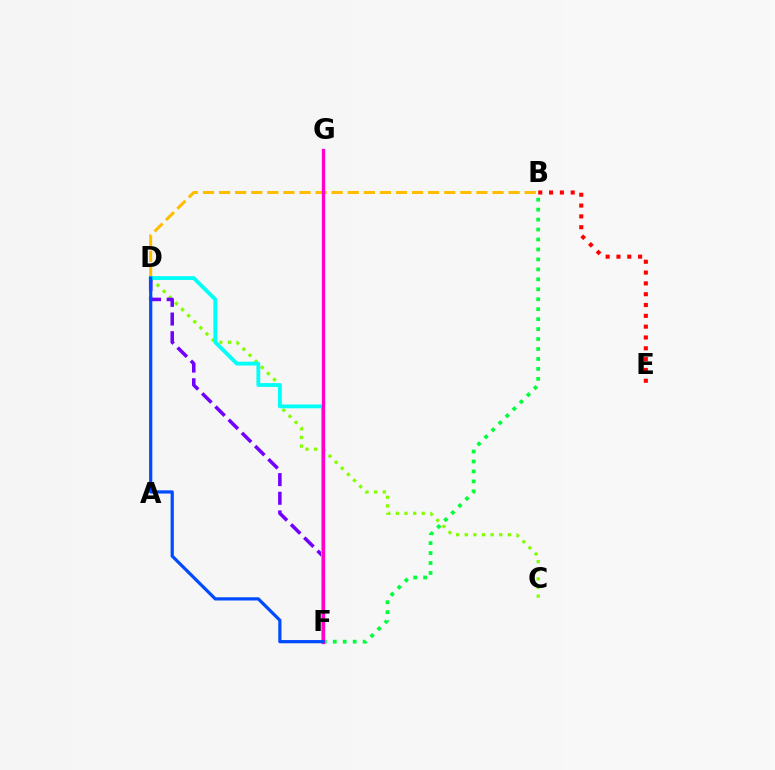{('C', 'D'): [{'color': '#84ff00', 'line_style': 'dotted', 'thickness': 2.35}], ('D', 'F'): [{'color': '#7200ff', 'line_style': 'dashed', 'thickness': 2.54}, {'color': '#00fff6', 'line_style': 'solid', 'thickness': 2.74}, {'color': '#004bff', 'line_style': 'solid', 'thickness': 2.31}], ('B', 'D'): [{'color': '#ffbd00', 'line_style': 'dashed', 'thickness': 2.19}], ('B', 'E'): [{'color': '#ff0000', 'line_style': 'dotted', 'thickness': 2.94}], ('B', 'F'): [{'color': '#00ff39', 'line_style': 'dotted', 'thickness': 2.7}], ('F', 'G'): [{'color': '#ff00cf', 'line_style': 'solid', 'thickness': 2.38}]}